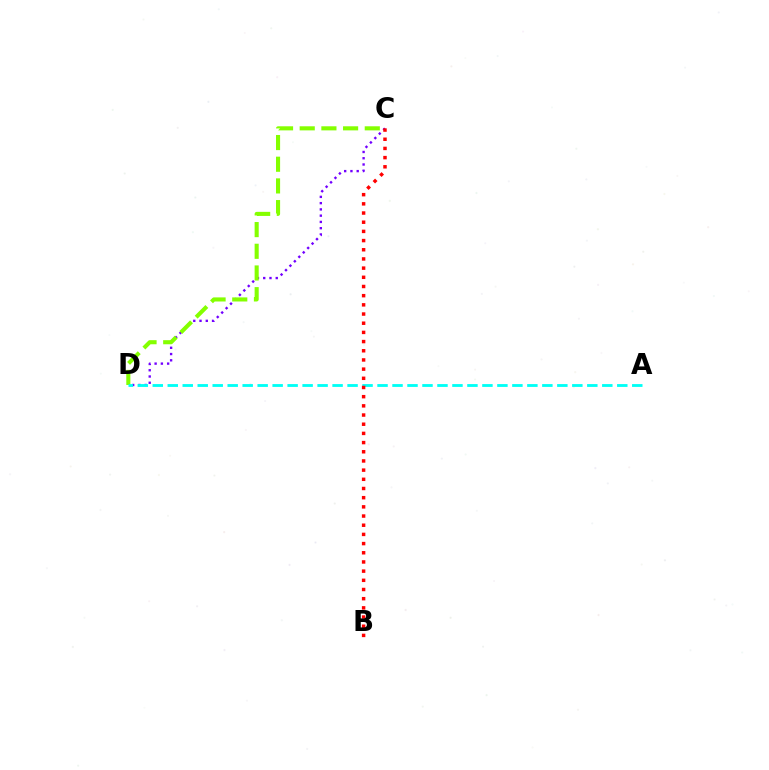{('C', 'D'): [{'color': '#7200ff', 'line_style': 'dotted', 'thickness': 1.7}, {'color': '#84ff00', 'line_style': 'dashed', 'thickness': 2.95}], ('A', 'D'): [{'color': '#00fff6', 'line_style': 'dashed', 'thickness': 2.04}], ('B', 'C'): [{'color': '#ff0000', 'line_style': 'dotted', 'thickness': 2.49}]}